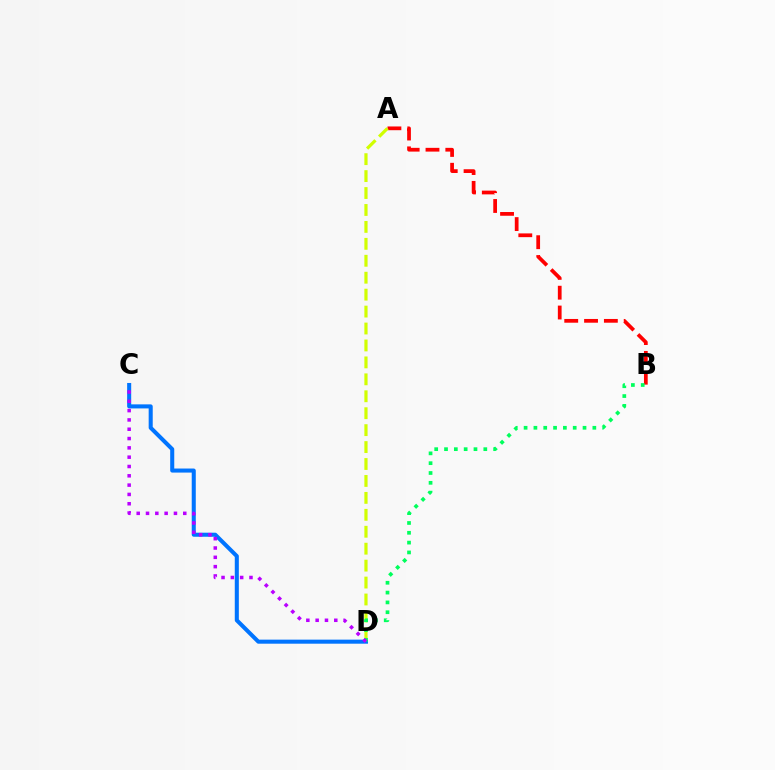{('C', 'D'): [{'color': '#0074ff', 'line_style': 'solid', 'thickness': 2.92}, {'color': '#b900ff', 'line_style': 'dotted', 'thickness': 2.53}], ('A', 'B'): [{'color': '#ff0000', 'line_style': 'dashed', 'thickness': 2.69}], ('A', 'D'): [{'color': '#d1ff00', 'line_style': 'dashed', 'thickness': 2.3}], ('B', 'D'): [{'color': '#00ff5c', 'line_style': 'dotted', 'thickness': 2.67}]}